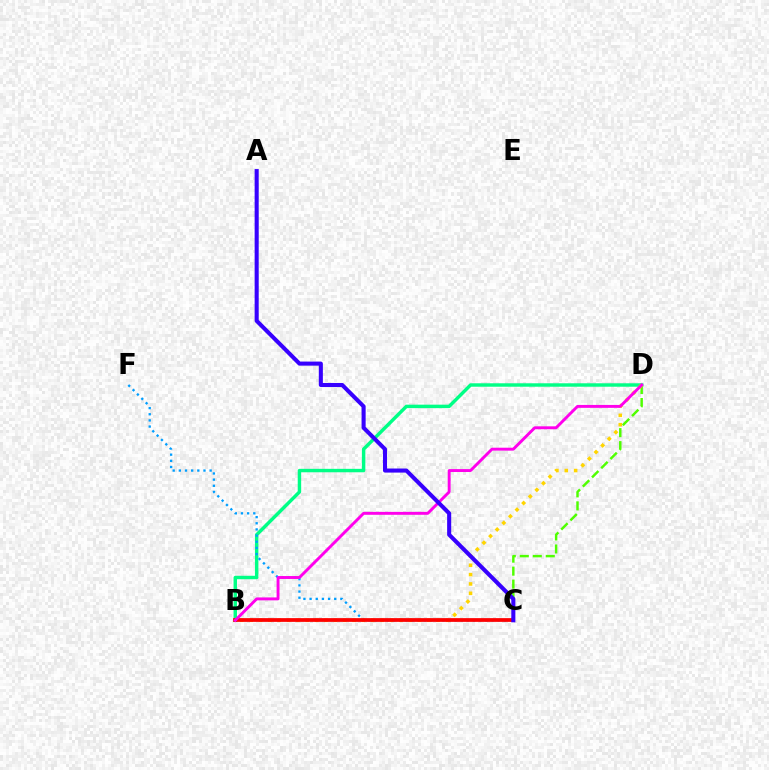{('B', 'D'): [{'color': '#00ff86', 'line_style': 'solid', 'thickness': 2.48}, {'color': '#ffd500', 'line_style': 'dotted', 'thickness': 2.54}, {'color': '#ff00ed', 'line_style': 'solid', 'thickness': 2.1}], ('C', 'F'): [{'color': '#009eff', 'line_style': 'dotted', 'thickness': 1.67}], ('C', 'D'): [{'color': '#4fff00', 'line_style': 'dashed', 'thickness': 1.76}], ('B', 'C'): [{'color': '#ff0000', 'line_style': 'solid', 'thickness': 2.69}], ('A', 'C'): [{'color': '#3700ff', 'line_style': 'solid', 'thickness': 2.93}]}